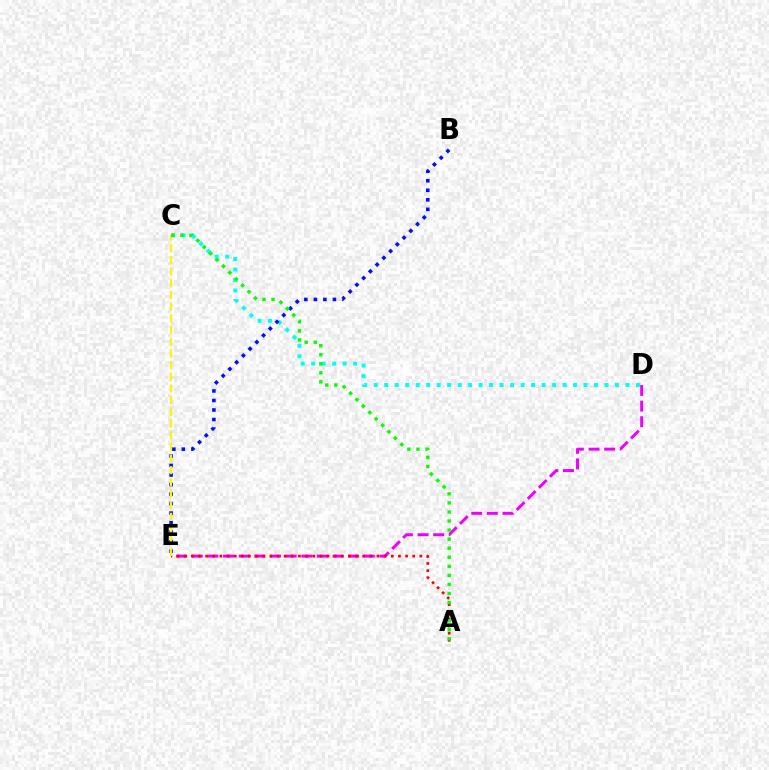{('C', 'D'): [{'color': '#00fff6', 'line_style': 'dotted', 'thickness': 2.85}], ('D', 'E'): [{'color': '#ee00ff', 'line_style': 'dashed', 'thickness': 2.12}], ('A', 'E'): [{'color': '#ff0000', 'line_style': 'dotted', 'thickness': 1.94}], ('B', 'E'): [{'color': '#0010ff', 'line_style': 'dotted', 'thickness': 2.59}], ('C', 'E'): [{'color': '#fcf500', 'line_style': 'dashed', 'thickness': 1.59}], ('A', 'C'): [{'color': '#08ff00', 'line_style': 'dotted', 'thickness': 2.46}]}